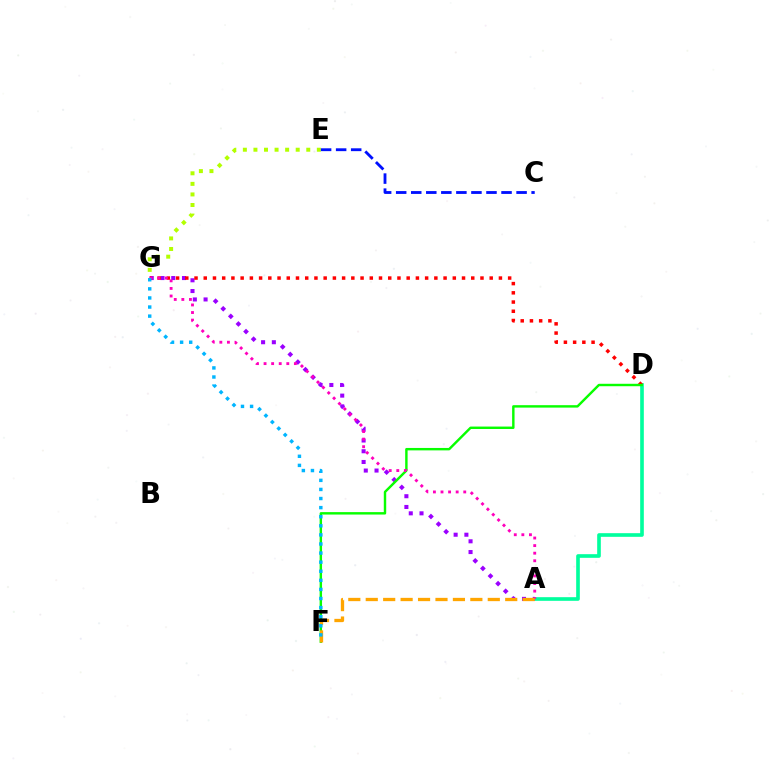{('E', 'G'): [{'color': '#b3ff00', 'line_style': 'dotted', 'thickness': 2.87}], ('A', 'D'): [{'color': '#00ff9d', 'line_style': 'solid', 'thickness': 2.62}], ('A', 'G'): [{'color': '#9b00ff', 'line_style': 'dotted', 'thickness': 2.92}, {'color': '#ff00bd', 'line_style': 'dotted', 'thickness': 2.06}], ('D', 'G'): [{'color': '#ff0000', 'line_style': 'dotted', 'thickness': 2.51}], ('D', 'F'): [{'color': '#08ff00', 'line_style': 'solid', 'thickness': 1.75}], ('C', 'E'): [{'color': '#0010ff', 'line_style': 'dashed', 'thickness': 2.04}], ('A', 'F'): [{'color': '#ffa500', 'line_style': 'dashed', 'thickness': 2.37}], ('F', 'G'): [{'color': '#00b5ff', 'line_style': 'dotted', 'thickness': 2.47}]}